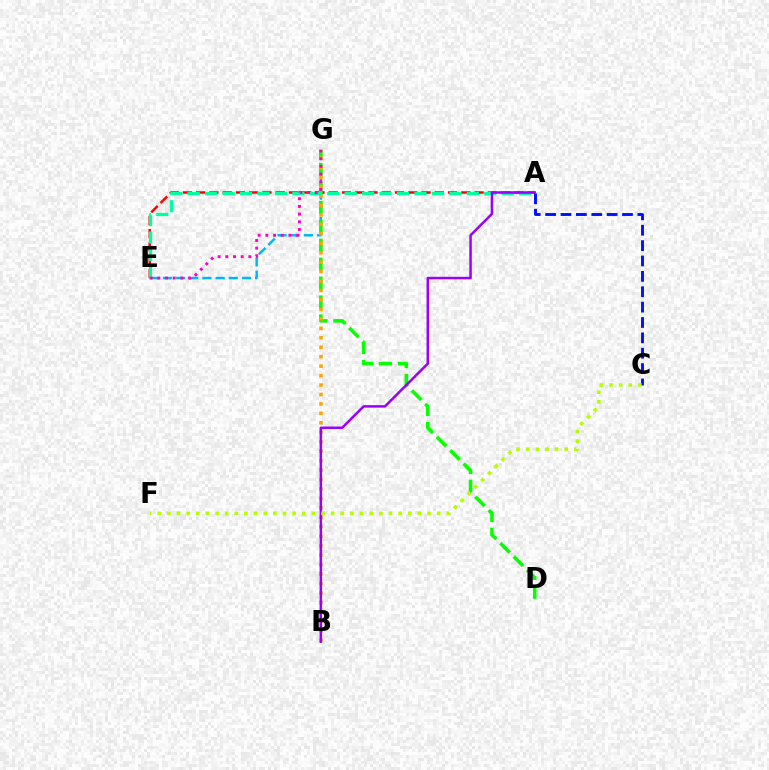{('A', 'E'): [{'color': '#ff0000', 'line_style': 'dashed', 'thickness': 1.8}, {'color': '#00ff9d', 'line_style': 'dashed', 'thickness': 2.37}], ('E', 'G'): [{'color': '#00b5ff', 'line_style': 'dashed', 'thickness': 1.79}, {'color': '#ff00bd', 'line_style': 'dotted', 'thickness': 2.09}], ('D', 'G'): [{'color': '#08ff00', 'line_style': 'dashed', 'thickness': 2.57}], ('B', 'G'): [{'color': '#ffa500', 'line_style': 'dotted', 'thickness': 2.57}], ('A', 'C'): [{'color': '#0010ff', 'line_style': 'dashed', 'thickness': 2.09}], ('A', 'B'): [{'color': '#9b00ff', 'line_style': 'solid', 'thickness': 1.8}], ('C', 'F'): [{'color': '#b3ff00', 'line_style': 'dotted', 'thickness': 2.62}]}